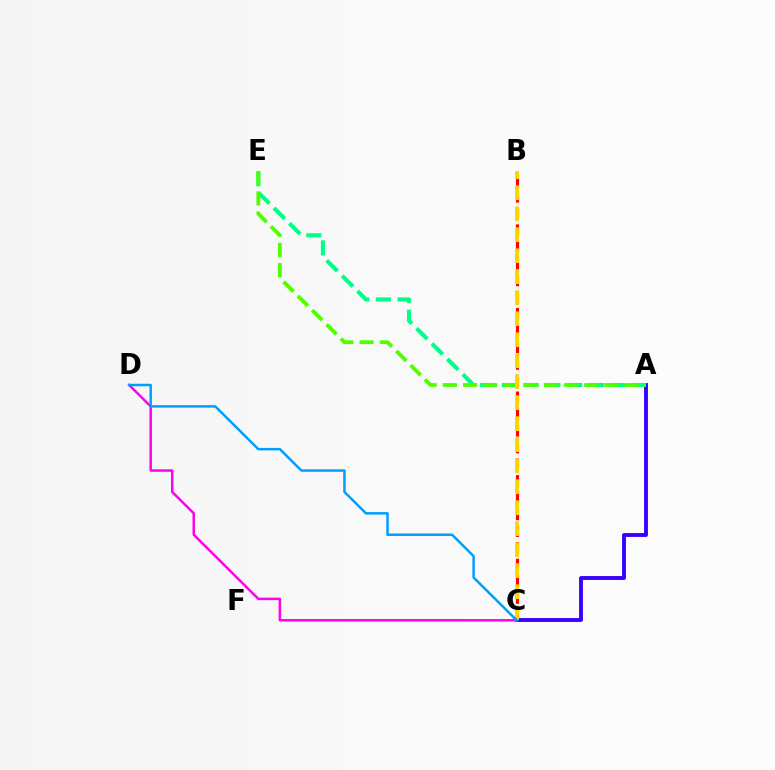{('B', 'C'): [{'color': '#ff0000', 'line_style': 'dashed', 'thickness': 2.27}, {'color': '#ffd500', 'line_style': 'dashed', 'thickness': 2.85}], ('A', 'C'): [{'color': '#3700ff', 'line_style': 'solid', 'thickness': 2.79}], ('C', 'D'): [{'color': '#ff00ed', 'line_style': 'solid', 'thickness': 1.79}, {'color': '#009eff', 'line_style': 'solid', 'thickness': 1.78}], ('A', 'E'): [{'color': '#00ff86', 'line_style': 'dashed', 'thickness': 2.95}, {'color': '#4fff00', 'line_style': 'dashed', 'thickness': 2.74}]}